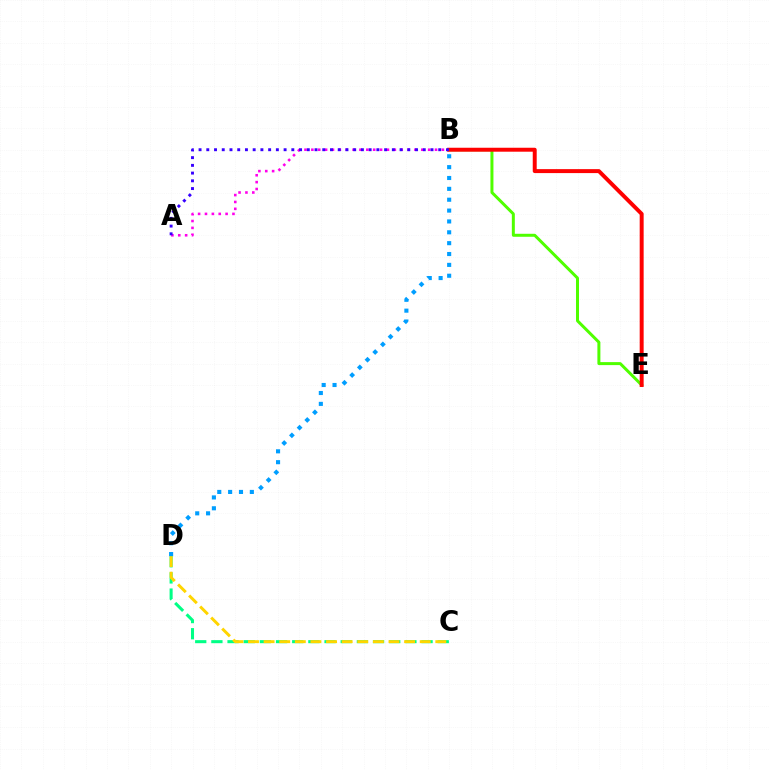{('C', 'D'): [{'color': '#00ff86', 'line_style': 'dashed', 'thickness': 2.2}, {'color': '#ffd500', 'line_style': 'dashed', 'thickness': 2.12}], ('B', 'E'): [{'color': '#4fff00', 'line_style': 'solid', 'thickness': 2.15}, {'color': '#ff0000', 'line_style': 'solid', 'thickness': 2.85}], ('A', 'B'): [{'color': '#ff00ed', 'line_style': 'dotted', 'thickness': 1.87}, {'color': '#3700ff', 'line_style': 'dotted', 'thickness': 2.1}], ('B', 'D'): [{'color': '#009eff', 'line_style': 'dotted', 'thickness': 2.95}]}